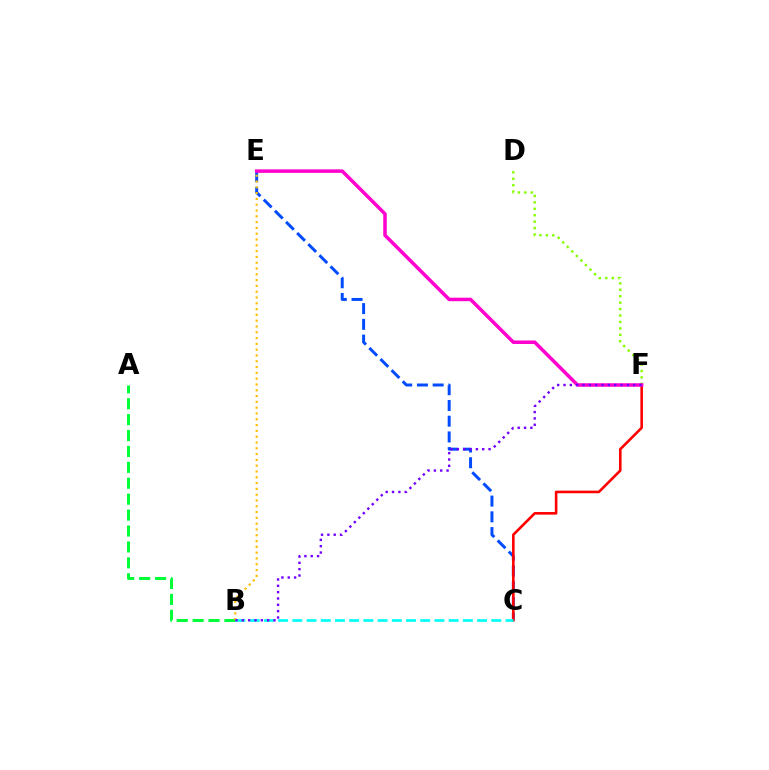{('C', 'E'): [{'color': '#004bff', 'line_style': 'dashed', 'thickness': 2.14}], ('A', 'B'): [{'color': '#00ff39', 'line_style': 'dashed', 'thickness': 2.16}], ('C', 'F'): [{'color': '#ff0000', 'line_style': 'solid', 'thickness': 1.88}], ('D', 'F'): [{'color': '#84ff00', 'line_style': 'dotted', 'thickness': 1.75}], ('B', 'E'): [{'color': '#ffbd00', 'line_style': 'dotted', 'thickness': 1.58}], ('E', 'F'): [{'color': '#ff00cf', 'line_style': 'solid', 'thickness': 2.52}], ('B', 'C'): [{'color': '#00fff6', 'line_style': 'dashed', 'thickness': 1.93}], ('B', 'F'): [{'color': '#7200ff', 'line_style': 'dotted', 'thickness': 1.72}]}